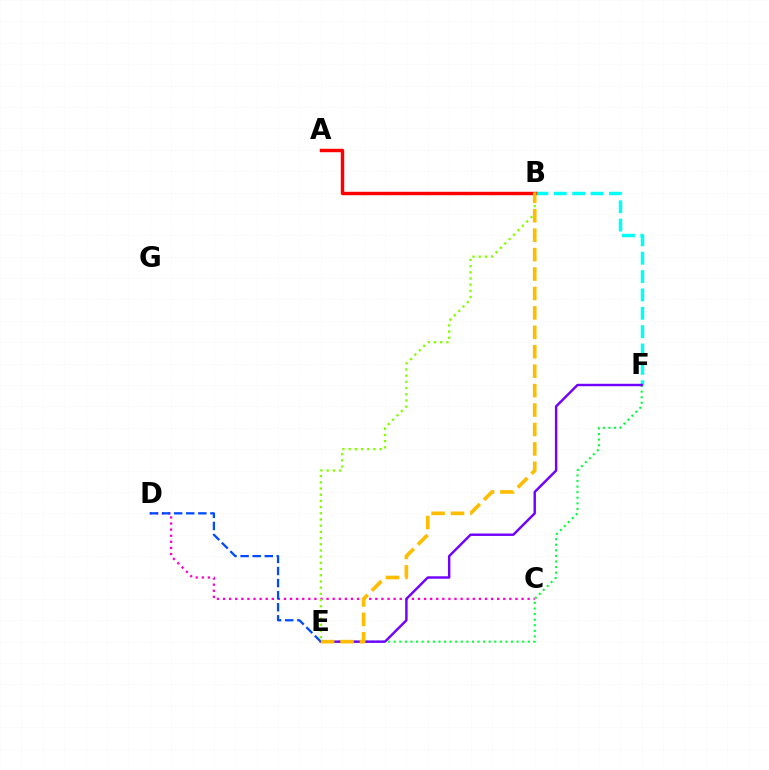{('B', 'F'): [{'color': '#00fff6', 'line_style': 'dashed', 'thickness': 2.49}], ('E', 'F'): [{'color': '#00ff39', 'line_style': 'dotted', 'thickness': 1.52}, {'color': '#7200ff', 'line_style': 'solid', 'thickness': 1.75}], ('C', 'D'): [{'color': '#ff00cf', 'line_style': 'dotted', 'thickness': 1.66}], ('A', 'B'): [{'color': '#ff0000', 'line_style': 'solid', 'thickness': 2.47}], ('D', 'E'): [{'color': '#004bff', 'line_style': 'dashed', 'thickness': 1.64}], ('B', 'E'): [{'color': '#84ff00', 'line_style': 'dotted', 'thickness': 1.68}, {'color': '#ffbd00', 'line_style': 'dashed', 'thickness': 2.64}]}